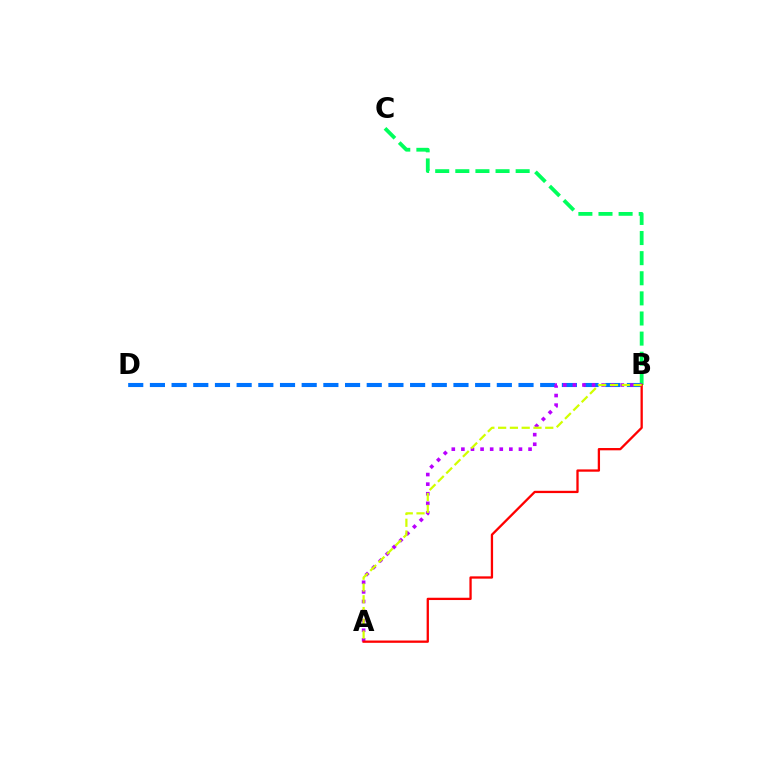{('B', 'C'): [{'color': '#00ff5c', 'line_style': 'dashed', 'thickness': 2.73}], ('B', 'D'): [{'color': '#0074ff', 'line_style': 'dashed', 'thickness': 2.95}], ('A', 'B'): [{'color': '#b900ff', 'line_style': 'dotted', 'thickness': 2.61}, {'color': '#ff0000', 'line_style': 'solid', 'thickness': 1.65}, {'color': '#d1ff00', 'line_style': 'dashed', 'thickness': 1.6}]}